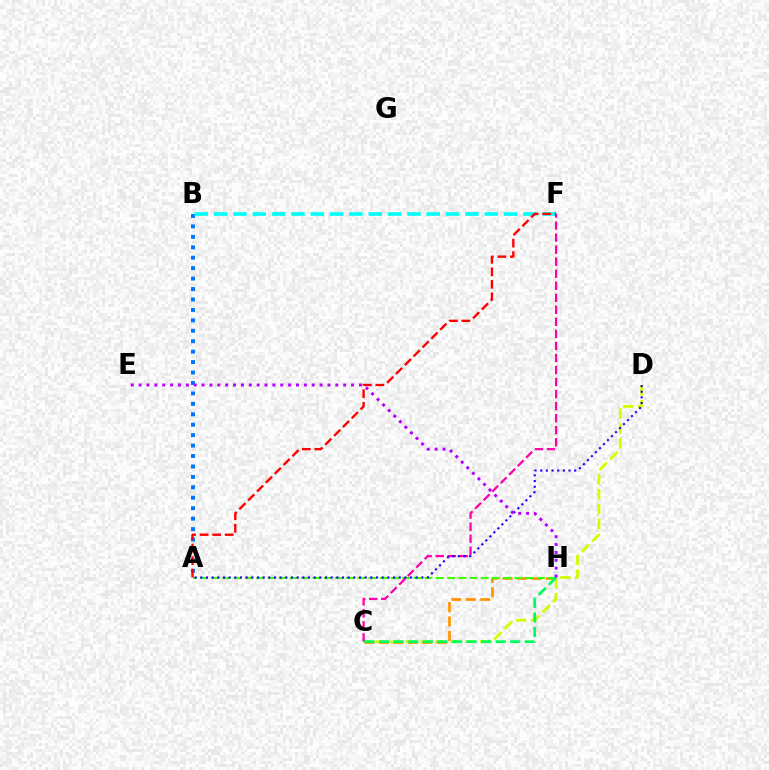{('A', 'B'): [{'color': '#0074ff', 'line_style': 'dotted', 'thickness': 2.84}], ('B', 'F'): [{'color': '#00fff6', 'line_style': 'dashed', 'thickness': 2.63}], ('C', 'D'): [{'color': '#d1ff00', 'line_style': 'dashed', 'thickness': 2.03}], ('C', 'H'): [{'color': '#ff9400', 'line_style': 'dashed', 'thickness': 1.96}, {'color': '#00ff5c', 'line_style': 'dashed', 'thickness': 1.98}], ('A', 'H'): [{'color': '#3dff00', 'line_style': 'dashed', 'thickness': 1.53}], ('C', 'F'): [{'color': '#ff00ac', 'line_style': 'dashed', 'thickness': 1.64}], ('A', 'D'): [{'color': '#2500ff', 'line_style': 'dotted', 'thickness': 1.54}], ('A', 'F'): [{'color': '#ff0000', 'line_style': 'dashed', 'thickness': 1.7}], ('E', 'H'): [{'color': '#b900ff', 'line_style': 'dotted', 'thickness': 2.14}]}